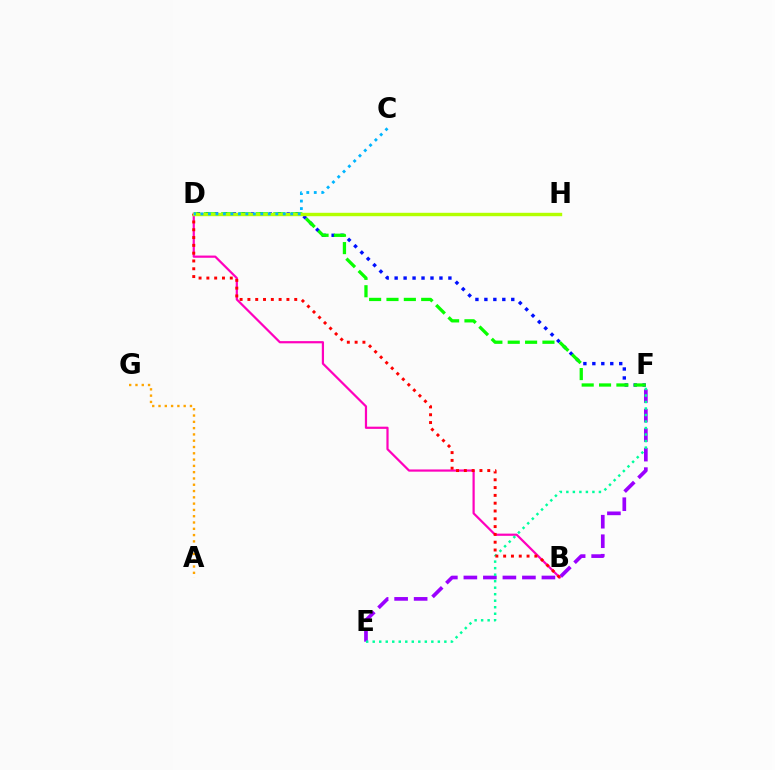{('E', 'F'): [{'color': '#9b00ff', 'line_style': 'dashed', 'thickness': 2.65}, {'color': '#00ff9d', 'line_style': 'dotted', 'thickness': 1.77}], ('D', 'F'): [{'color': '#0010ff', 'line_style': 'dotted', 'thickness': 2.43}, {'color': '#08ff00', 'line_style': 'dashed', 'thickness': 2.36}], ('B', 'D'): [{'color': '#ff00bd', 'line_style': 'solid', 'thickness': 1.59}, {'color': '#ff0000', 'line_style': 'dotted', 'thickness': 2.12}], ('D', 'H'): [{'color': '#b3ff00', 'line_style': 'solid', 'thickness': 2.44}], ('A', 'G'): [{'color': '#ffa500', 'line_style': 'dotted', 'thickness': 1.71}], ('C', 'D'): [{'color': '#00b5ff', 'line_style': 'dotted', 'thickness': 2.03}]}